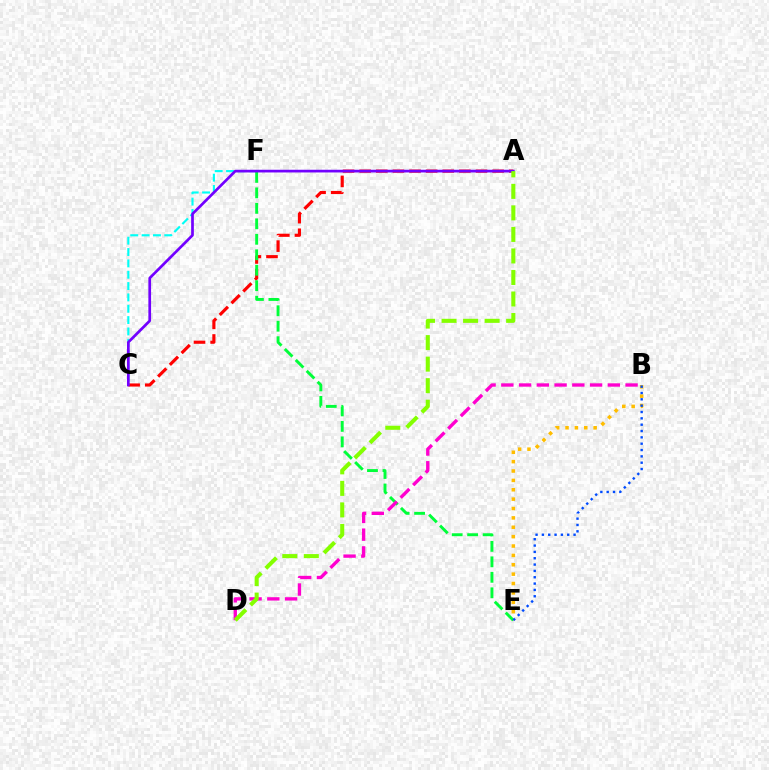{('A', 'C'): [{'color': '#ff0000', 'line_style': 'dashed', 'thickness': 2.26}, {'color': '#7200ff', 'line_style': 'solid', 'thickness': 1.95}], ('C', 'F'): [{'color': '#00fff6', 'line_style': 'dashed', 'thickness': 1.54}], ('B', 'E'): [{'color': '#ffbd00', 'line_style': 'dotted', 'thickness': 2.55}, {'color': '#004bff', 'line_style': 'dotted', 'thickness': 1.72}], ('E', 'F'): [{'color': '#00ff39', 'line_style': 'dashed', 'thickness': 2.1}], ('B', 'D'): [{'color': '#ff00cf', 'line_style': 'dashed', 'thickness': 2.41}], ('A', 'D'): [{'color': '#84ff00', 'line_style': 'dashed', 'thickness': 2.92}]}